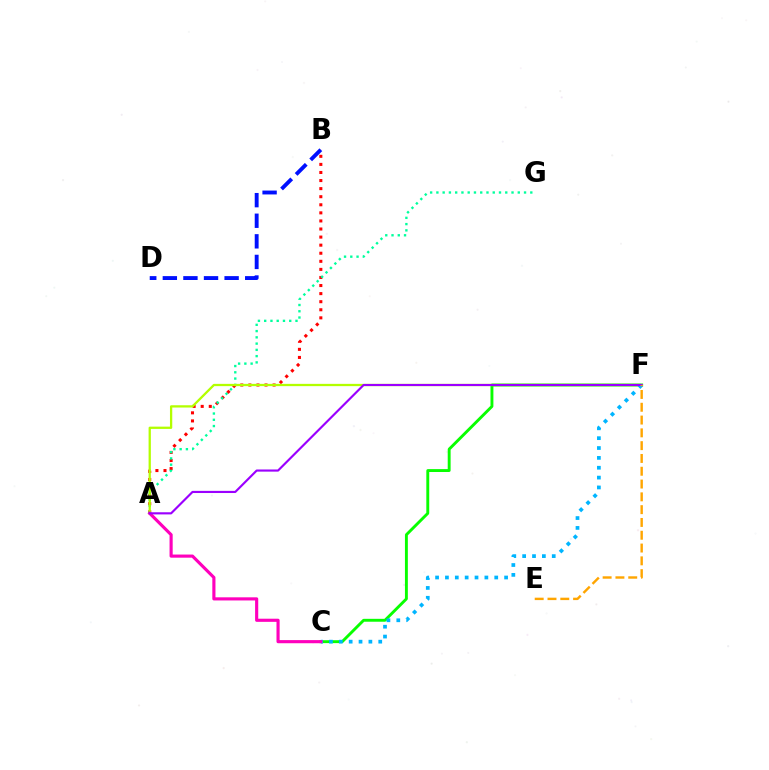{('A', 'B'): [{'color': '#ff0000', 'line_style': 'dotted', 'thickness': 2.19}], ('C', 'F'): [{'color': '#08ff00', 'line_style': 'solid', 'thickness': 2.09}, {'color': '#00b5ff', 'line_style': 'dotted', 'thickness': 2.68}], ('A', 'G'): [{'color': '#00ff9d', 'line_style': 'dotted', 'thickness': 1.7}], ('A', 'F'): [{'color': '#b3ff00', 'line_style': 'solid', 'thickness': 1.64}, {'color': '#9b00ff', 'line_style': 'solid', 'thickness': 1.55}], ('A', 'C'): [{'color': '#ff00bd', 'line_style': 'solid', 'thickness': 2.26}], ('B', 'D'): [{'color': '#0010ff', 'line_style': 'dashed', 'thickness': 2.8}], ('E', 'F'): [{'color': '#ffa500', 'line_style': 'dashed', 'thickness': 1.74}]}